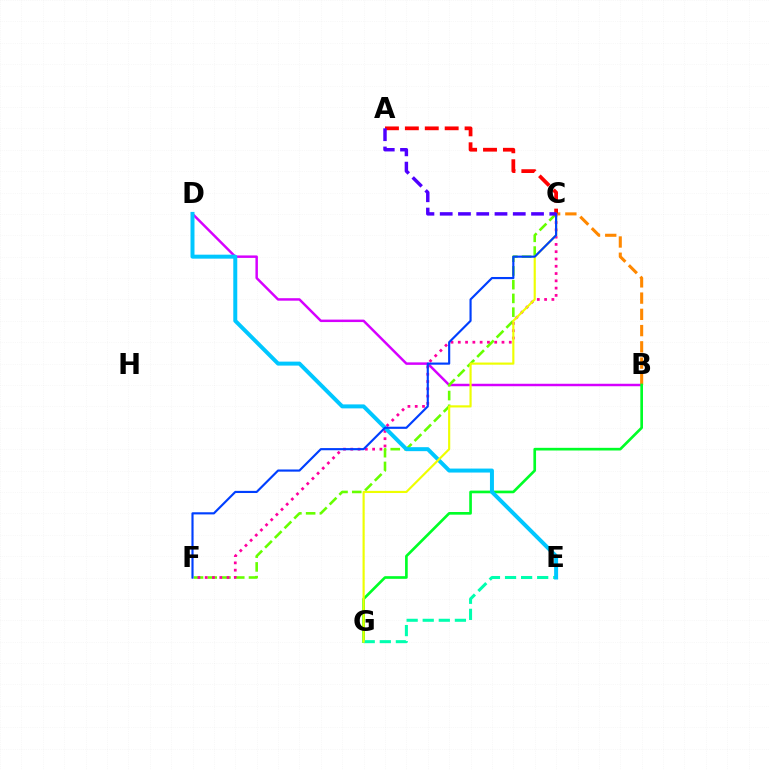{('B', 'D'): [{'color': '#d600ff', 'line_style': 'solid', 'thickness': 1.78}], ('B', 'C'): [{'color': '#ff8800', 'line_style': 'dashed', 'thickness': 2.21}], ('A', 'C'): [{'color': '#ff0000', 'line_style': 'dashed', 'thickness': 2.7}, {'color': '#4f00ff', 'line_style': 'dashed', 'thickness': 2.48}], ('B', 'G'): [{'color': '#00ff27', 'line_style': 'solid', 'thickness': 1.92}], ('C', 'F'): [{'color': '#66ff00', 'line_style': 'dashed', 'thickness': 1.87}, {'color': '#ff00a0', 'line_style': 'dotted', 'thickness': 1.98}, {'color': '#003fff', 'line_style': 'solid', 'thickness': 1.55}], ('E', 'G'): [{'color': '#00ffaf', 'line_style': 'dashed', 'thickness': 2.18}], ('D', 'E'): [{'color': '#00c7ff', 'line_style': 'solid', 'thickness': 2.86}], ('C', 'G'): [{'color': '#eeff00', 'line_style': 'solid', 'thickness': 1.55}]}